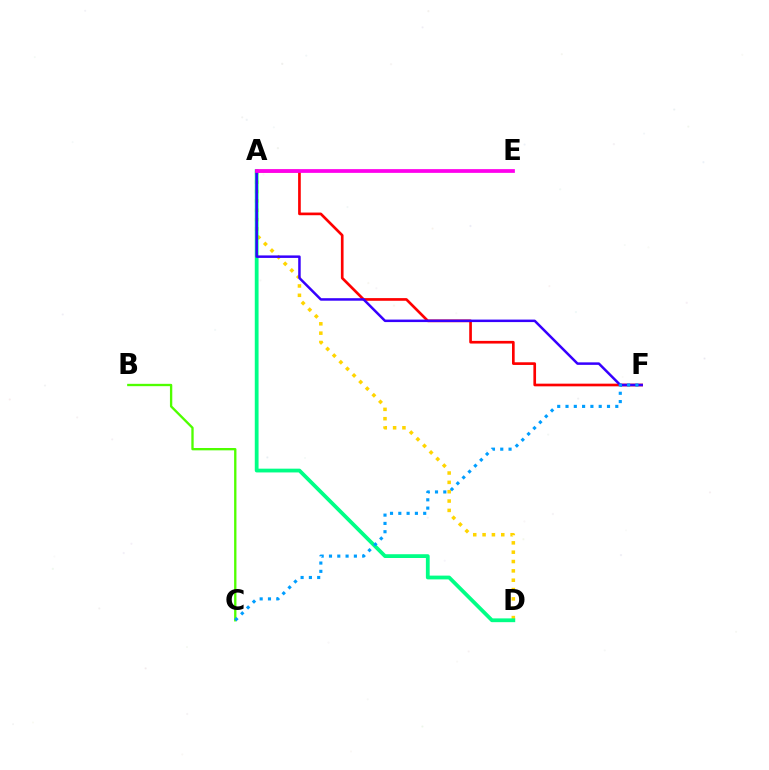{('B', 'C'): [{'color': '#4fff00', 'line_style': 'solid', 'thickness': 1.68}], ('A', 'D'): [{'color': '#ffd500', 'line_style': 'dotted', 'thickness': 2.54}, {'color': '#00ff86', 'line_style': 'solid', 'thickness': 2.72}], ('A', 'F'): [{'color': '#ff0000', 'line_style': 'solid', 'thickness': 1.92}, {'color': '#3700ff', 'line_style': 'solid', 'thickness': 1.8}], ('A', 'E'): [{'color': '#ff00ed', 'line_style': 'solid', 'thickness': 2.69}], ('C', 'F'): [{'color': '#009eff', 'line_style': 'dotted', 'thickness': 2.25}]}